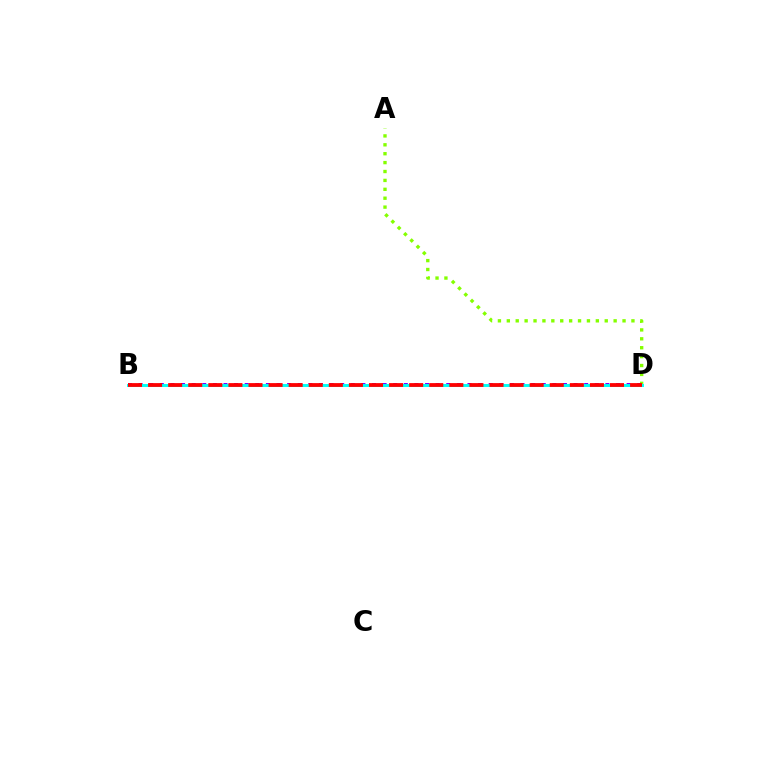{('A', 'D'): [{'color': '#84ff00', 'line_style': 'dotted', 'thickness': 2.42}], ('B', 'D'): [{'color': '#7200ff', 'line_style': 'dotted', 'thickness': 2.88}, {'color': '#00fff6', 'line_style': 'solid', 'thickness': 2.13}, {'color': '#ff0000', 'line_style': 'dashed', 'thickness': 2.73}]}